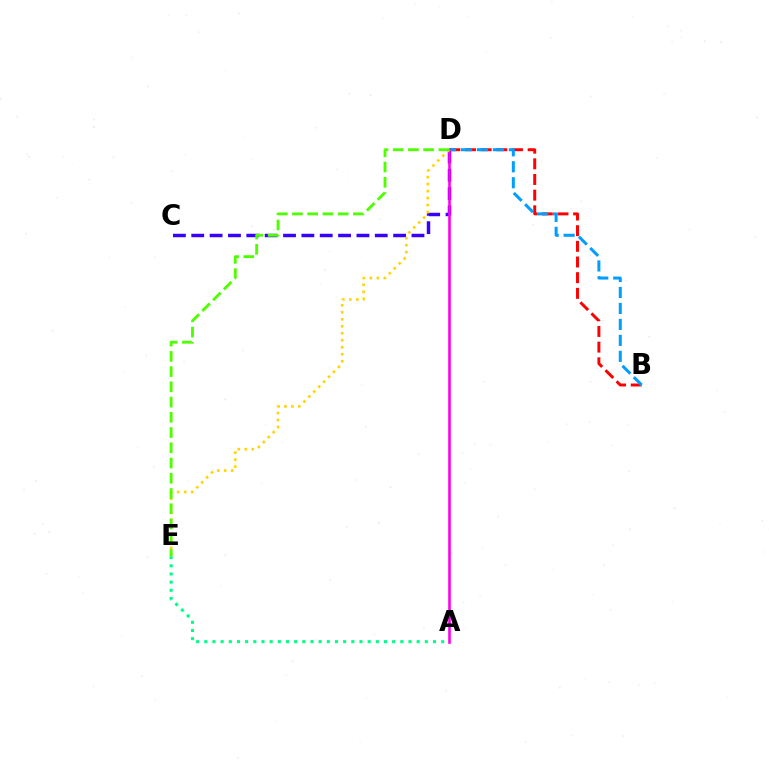{('B', 'D'): [{'color': '#ff0000', 'line_style': 'dashed', 'thickness': 2.13}, {'color': '#009eff', 'line_style': 'dashed', 'thickness': 2.17}], ('A', 'E'): [{'color': '#00ff86', 'line_style': 'dotted', 'thickness': 2.22}], ('C', 'D'): [{'color': '#3700ff', 'line_style': 'dashed', 'thickness': 2.49}], ('A', 'D'): [{'color': '#ff00ed', 'line_style': 'solid', 'thickness': 1.87}], ('D', 'E'): [{'color': '#ffd500', 'line_style': 'dotted', 'thickness': 1.9}, {'color': '#4fff00', 'line_style': 'dashed', 'thickness': 2.07}]}